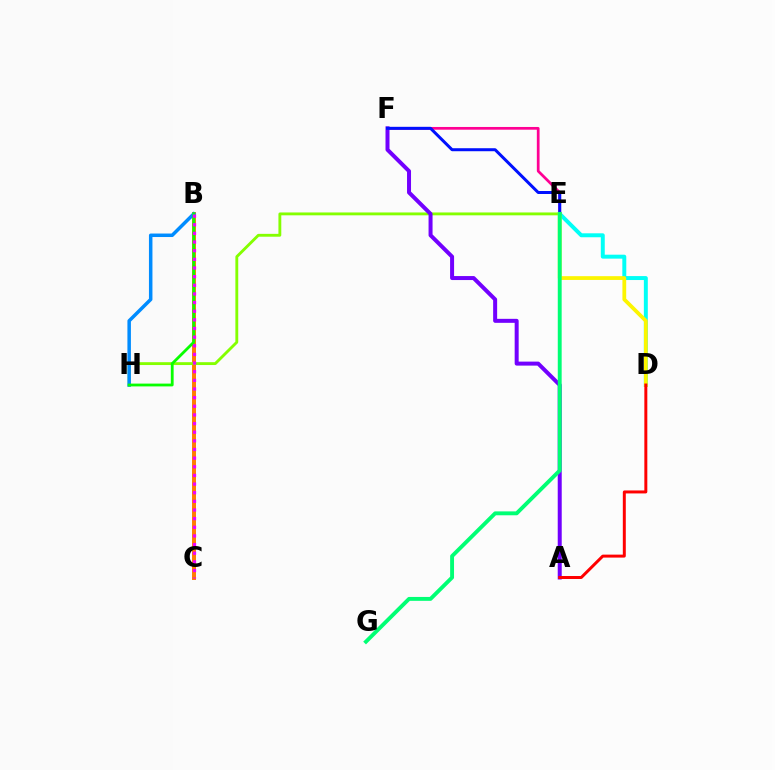{('B', 'C'): [{'color': '#ff7c00', 'line_style': 'solid', 'thickness': 2.85}, {'color': '#ee00ff', 'line_style': 'dotted', 'thickness': 2.35}], ('D', 'E'): [{'color': '#00fff6', 'line_style': 'solid', 'thickness': 2.84}, {'color': '#fcf500', 'line_style': 'solid', 'thickness': 2.72}], ('E', 'H'): [{'color': '#84ff00', 'line_style': 'solid', 'thickness': 2.06}], ('B', 'H'): [{'color': '#008cff', 'line_style': 'solid', 'thickness': 2.52}, {'color': '#08ff00', 'line_style': 'solid', 'thickness': 2.02}], ('E', 'F'): [{'color': '#ff0094', 'line_style': 'solid', 'thickness': 1.96}, {'color': '#0010ff', 'line_style': 'solid', 'thickness': 2.16}], ('A', 'F'): [{'color': '#7200ff', 'line_style': 'solid', 'thickness': 2.88}], ('E', 'G'): [{'color': '#00ff74', 'line_style': 'solid', 'thickness': 2.8}], ('A', 'D'): [{'color': '#ff0000', 'line_style': 'solid', 'thickness': 2.14}]}